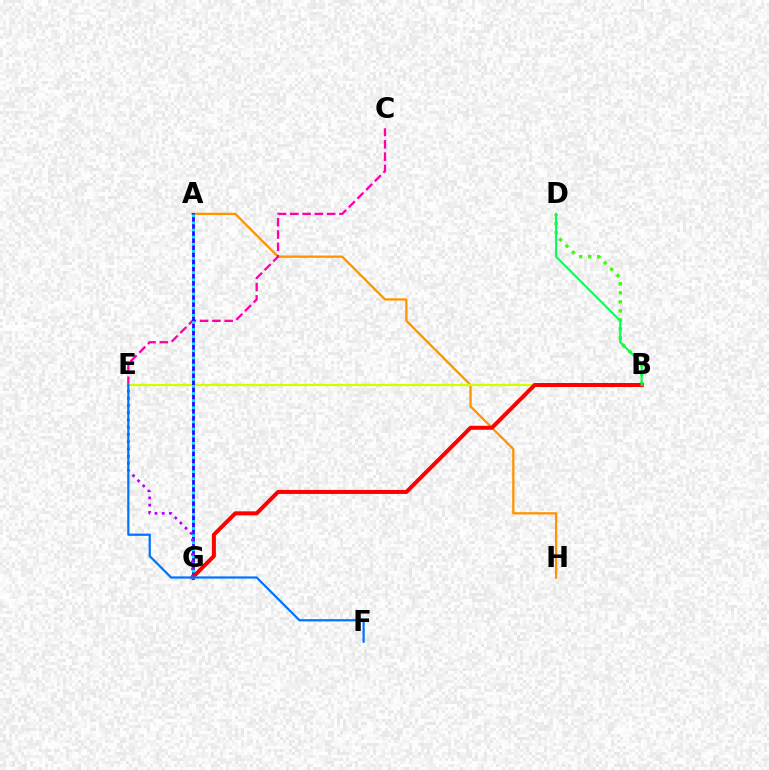{('A', 'H'): [{'color': '#ff9400', 'line_style': 'solid', 'thickness': 1.66}], ('C', 'E'): [{'color': '#ff00ac', 'line_style': 'dashed', 'thickness': 1.67}], ('B', 'E'): [{'color': '#d1ff00', 'line_style': 'solid', 'thickness': 1.65}], ('B', 'D'): [{'color': '#3dff00', 'line_style': 'dotted', 'thickness': 2.45}, {'color': '#00ff5c', 'line_style': 'solid', 'thickness': 1.52}], ('A', 'G'): [{'color': '#2500ff', 'line_style': 'solid', 'thickness': 1.97}, {'color': '#00fff6', 'line_style': 'dotted', 'thickness': 1.93}], ('B', 'G'): [{'color': '#ff0000', 'line_style': 'solid', 'thickness': 2.88}], ('E', 'G'): [{'color': '#b900ff', 'line_style': 'dotted', 'thickness': 1.96}], ('E', 'F'): [{'color': '#0074ff', 'line_style': 'solid', 'thickness': 1.6}]}